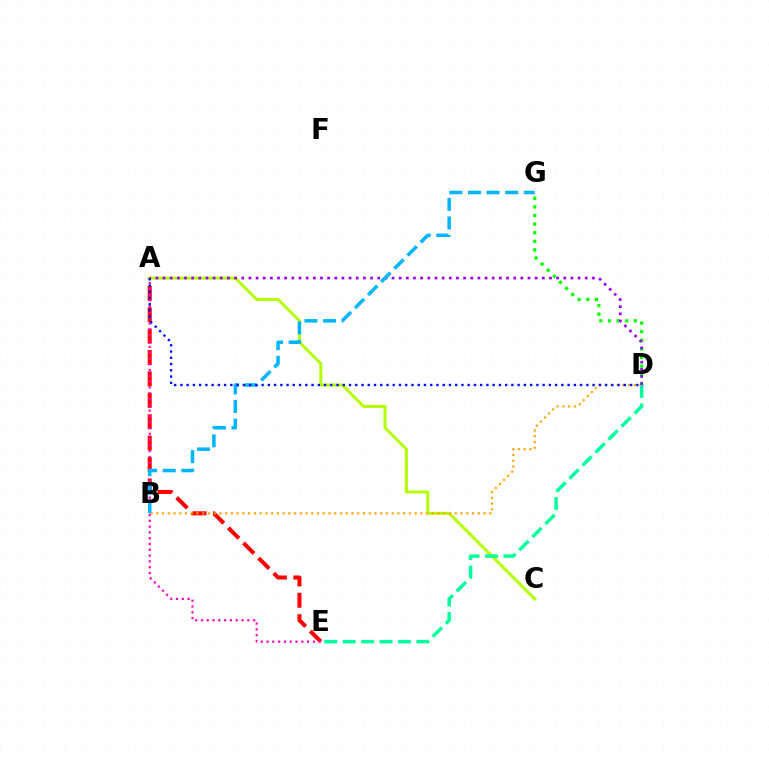{('D', 'G'): [{'color': '#08ff00', 'line_style': 'dotted', 'thickness': 2.34}], ('A', 'E'): [{'color': '#ff0000', 'line_style': 'dashed', 'thickness': 2.91}, {'color': '#ff00bd', 'line_style': 'dotted', 'thickness': 1.58}], ('A', 'C'): [{'color': '#b3ff00', 'line_style': 'solid', 'thickness': 2.16}], ('B', 'D'): [{'color': '#ffa500', 'line_style': 'dotted', 'thickness': 1.56}], ('A', 'D'): [{'color': '#9b00ff', 'line_style': 'dotted', 'thickness': 1.94}, {'color': '#0010ff', 'line_style': 'dotted', 'thickness': 1.7}], ('B', 'G'): [{'color': '#00b5ff', 'line_style': 'dashed', 'thickness': 2.53}], ('D', 'E'): [{'color': '#00ff9d', 'line_style': 'dashed', 'thickness': 2.5}]}